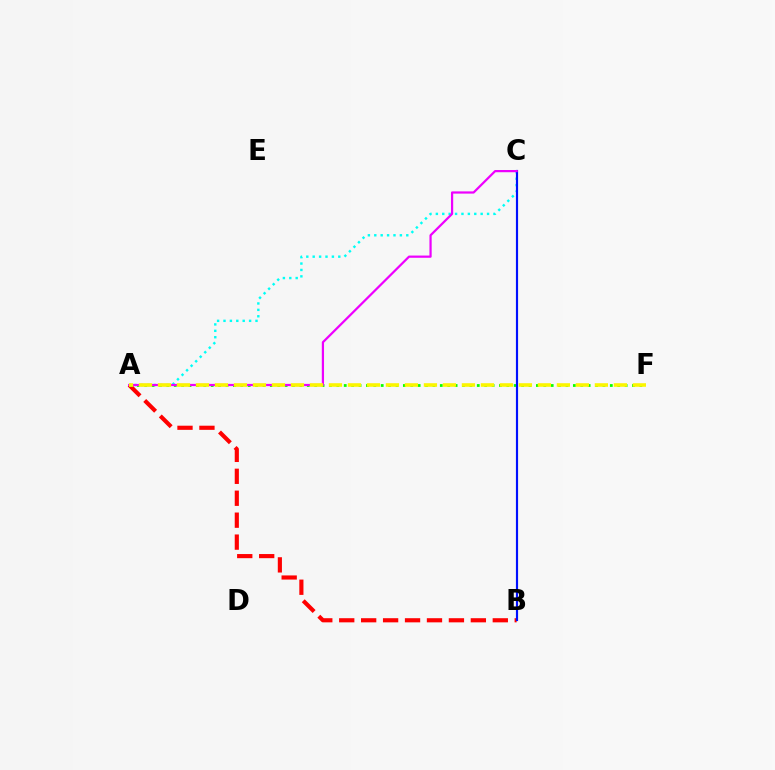{('A', 'B'): [{'color': '#ff0000', 'line_style': 'dashed', 'thickness': 2.98}], ('A', 'C'): [{'color': '#00fff6', 'line_style': 'dotted', 'thickness': 1.74}, {'color': '#ee00ff', 'line_style': 'solid', 'thickness': 1.6}], ('A', 'F'): [{'color': '#08ff00', 'line_style': 'dotted', 'thickness': 2.01}, {'color': '#fcf500', 'line_style': 'dashed', 'thickness': 2.58}], ('B', 'C'): [{'color': '#0010ff', 'line_style': 'solid', 'thickness': 1.56}]}